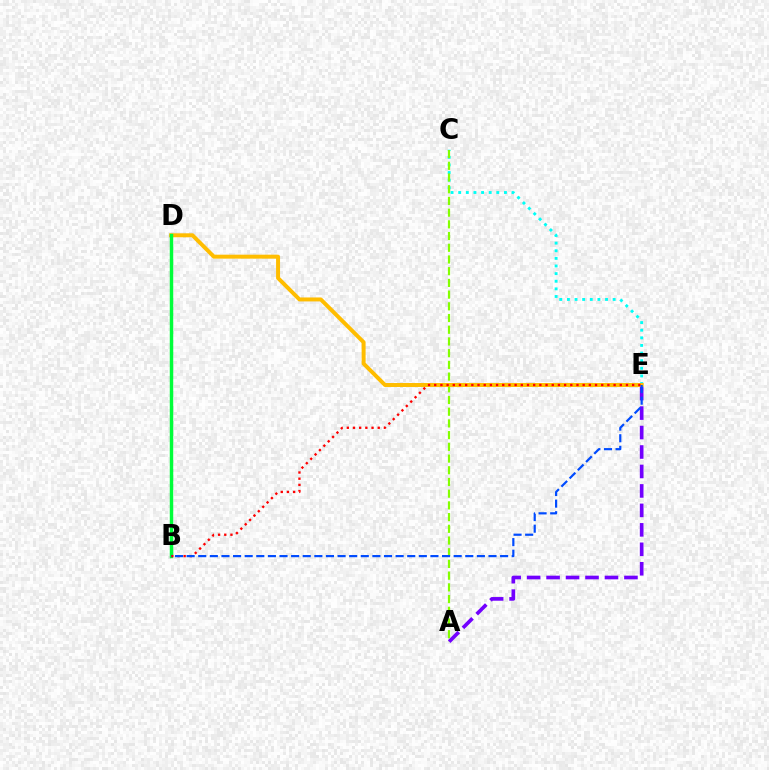{('C', 'E'): [{'color': '#00fff6', 'line_style': 'dotted', 'thickness': 2.07}], ('A', 'C'): [{'color': '#84ff00', 'line_style': 'dashed', 'thickness': 1.59}], ('B', 'D'): [{'color': '#ff00cf', 'line_style': 'dashed', 'thickness': 2.01}, {'color': '#00ff39', 'line_style': 'solid', 'thickness': 2.49}], ('D', 'E'): [{'color': '#ffbd00', 'line_style': 'solid', 'thickness': 2.86}], ('A', 'E'): [{'color': '#7200ff', 'line_style': 'dashed', 'thickness': 2.64}], ('B', 'E'): [{'color': '#ff0000', 'line_style': 'dotted', 'thickness': 1.68}, {'color': '#004bff', 'line_style': 'dashed', 'thickness': 1.58}]}